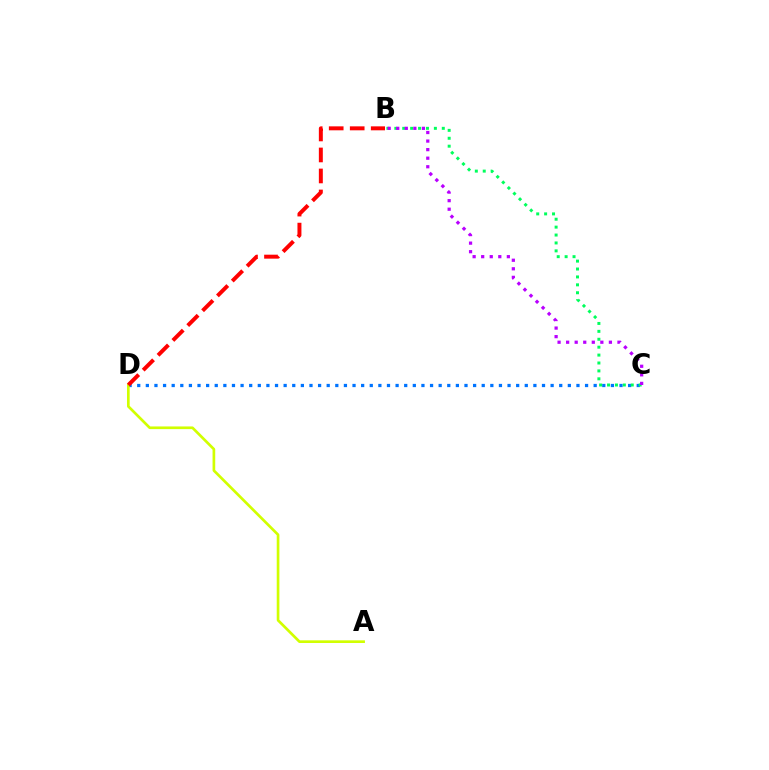{('C', 'D'): [{'color': '#0074ff', 'line_style': 'dotted', 'thickness': 2.34}], ('B', 'C'): [{'color': '#00ff5c', 'line_style': 'dotted', 'thickness': 2.15}, {'color': '#b900ff', 'line_style': 'dotted', 'thickness': 2.32}], ('A', 'D'): [{'color': '#d1ff00', 'line_style': 'solid', 'thickness': 1.92}], ('B', 'D'): [{'color': '#ff0000', 'line_style': 'dashed', 'thickness': 2.85}]}